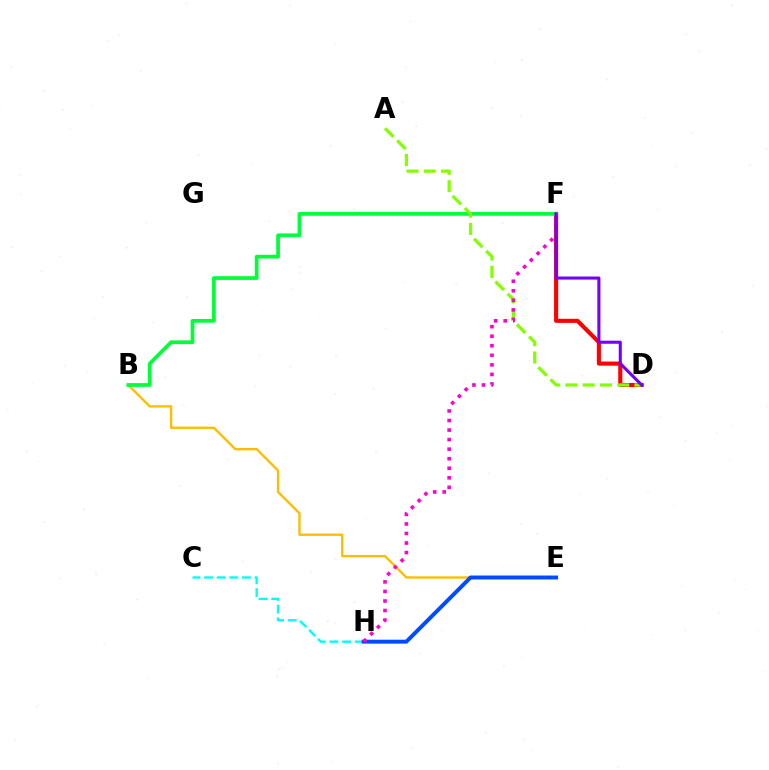{('D', 'F'): [{'color': '#ff0000', 'line_style': 'solid', 'thickness': 2.95}, {'color': '#7200ff', 'line_style': 'solid', 'thickness': 2.22}], ('C', 'H'): [{'color': '#00fff6', 'line_style': 'dashed', 'thickness': 1.72}], ('B', 'E'): [{'color': '#ffbd00', 'line_style': 'solid', 'thickness': 1.69}], ('E', 'H'): [{'color': '#004bff', 'line_style': 'solid', 'thickness': 2.83}], ('B', 'F'): [{'color': '#00ff39', 'line_style': 'solid', 'thickness': 2.69}], ('A', 'D'): [{'color': '#84ff00', 'line_style': 'dashed', 'thickness': 2.34}], ('F', 'H'): [{'color': '#ff00cf', 'line_style': 'dotted', 'thickness': 2.59}]}